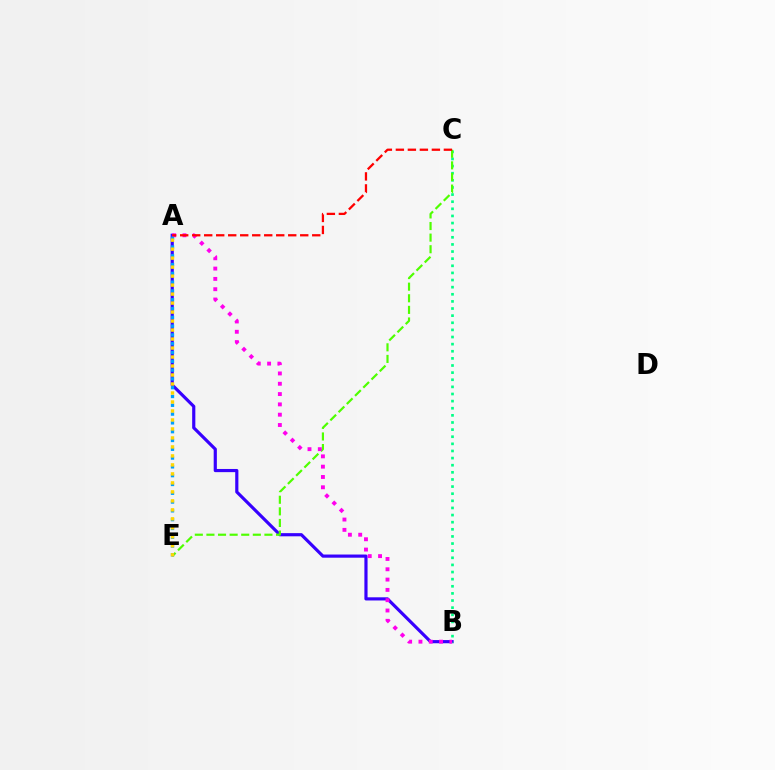{('A', 'B'): [{'color': '#3700ff', 'line_style': 'solid', 'thickness': 2.28}, {'color': '#ff00ed', 'line_style': 'dotted', 'thickness': 2.8}], ('B', 'C'): [{'color': '#00ff86', 'line_style': 'dotted', 'thickness': 1.94}], ('C', 'E'): [{'color': '#4fff00', 'line_style': 'dashed', 'thickness': 1.58}], ('A', 'E'): [{'color': '#009eff', 'line_style': 'dotted', 'thickness': 2.39}, {'color': '#ffd500', 'line_style': 'dotted', 'thickness': 2.44}], ('A', 'C'): [{'color': '#ff0000', 'line_style': 'dashed', 'thickness': 1.63}]}